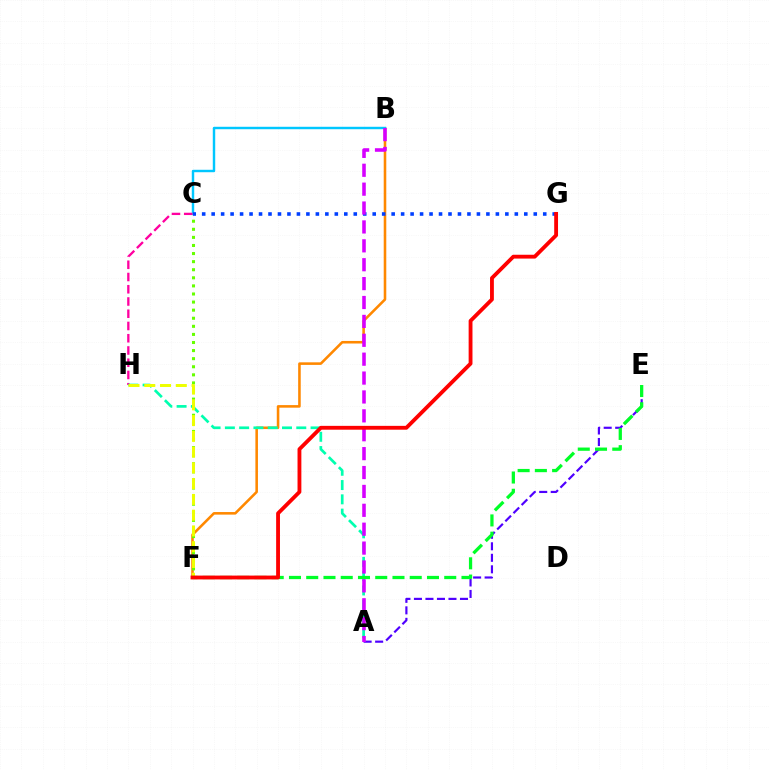{('B', 'F'): [{'color': '#ff8800', 'line_style': 'solid', 'thickness': 1.85}], ('A', 'E'): [{'color': '#4f00ff', 'line_style': 'dashed', 'thickness': 1.56}], ('B', 'C'): [{'color': '#00c7ff', 'line_style': 'solid', 'thickness': 1.75}], ('C', 'F'): [{'color': '#66ff00', 'line_style': 'dotted', 'thickness': 2.2}], ('C', 'H'): [{'color': '#ff00a0', 'line_style': 'dashed', 'thickness': 1.66}], ('A', 'H'): [{'color': '#00ffaf', 'line_style': 'dashed', 'thickness': 1.94}], ('F', 'H'): [{'color': '#eeff00', 'line_style': 'dashed', 'thickness': 2.14}], ('E', 'F'): [{'color': '#00ff27', 'line_style': 'dashed', 'thickness': 2.34}], ('C', 'G'): [{'color': '#003fff', 'line_style': 'dotted', 'thickness': 2.57}], ('A', 'B'): [{'color': '#d600ff', 'line_style': 'dashed', 'thickness': 2.57}], ('F', 'G'): [{'color': '#ff0000', 'line_style': 'solid', 'thickness': 2.76}]}